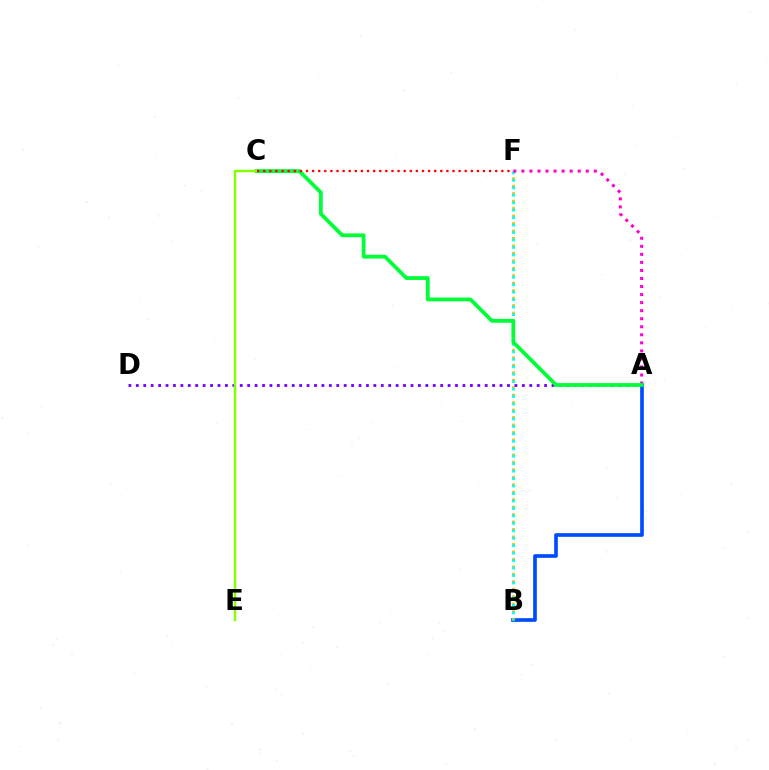{('A', 'B'): [{'color': '#004bff', 'line_style': 'solid', 'thickness': 2.64}], ('B', 'F'): [{'color': '#ffbd00', 'line_style': 'dotted', 'thickness': 2.03}, {'color': '#00fff6', 'line_style': 'dotted', 'thickness': 2.03}], ('A', 'D'): [{'color': '#7200ff', 'line_style': 'dotted', 'thickness': 2.02}], ('A', 'F'): [{'color': '#ff00cf', 'line_style': 'dotted', 'thickness': 2.19}], ('A', 'C'): [{'color': '#00ff39', 'line_style': 'solid', 'thickness': 2.73}], ('C', 'E'): [{'color': '#84ff00', 'line_style': 'solid', 'thickness': 1.75}], ('C', 'F'): [{'color': '#ff0000', 'line_style': 'dotted', 'thickness': 1.66}]}